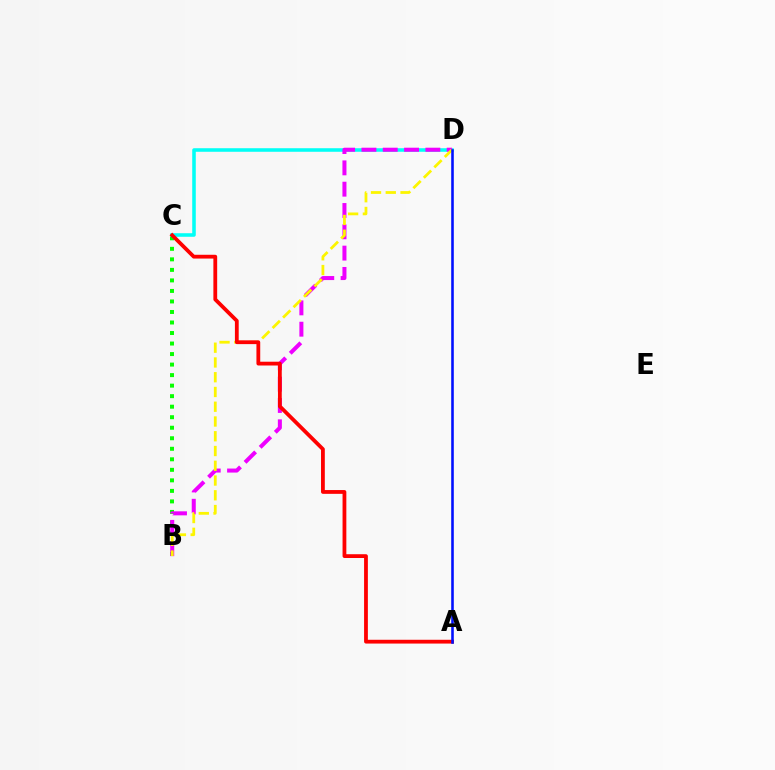{('B', 'C'): [{'color': '#08ff00', 'line_style': 'dotted', 'thickness': 2.86}], ('C', 'D'): [{'color': '#00fff6', 'line_style': 'solid', 'thickness': 2.56}], ('B', 'D'): [{'color': '#ee00ff', 'line_style': 'dashed', 'thickness': 2.9}, {'color': '#fcf500', 'line_style': 'dashed', 'thickness': 2.0}], ('A', 'C'): [{'color': '#ff0000', 'line_style': 'solid', 'thickness': 2.73}], ('A', 'D'): [{'color': '#0010ff', 'line_style': 'solid', 'thickness': 1.85}]}